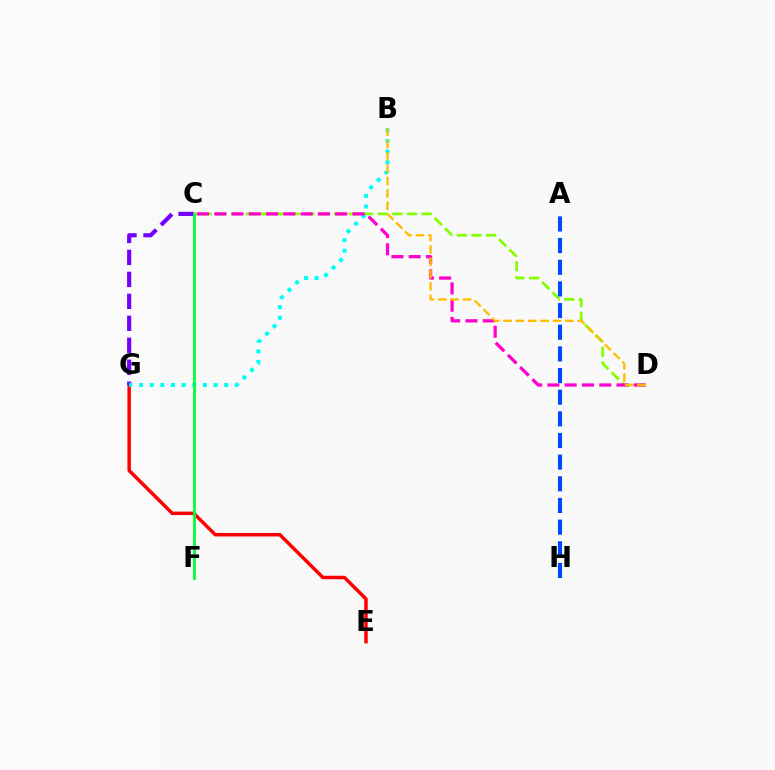{('E', 'G'): [{'color': '#ff0000', 'line_style': 'solid', 'thickness': 2.5}], ('C', 'D'): [{'color': '#84ff00', 'line_style': 'dashed', 'thickness': 1.99}, {'color': '#ff00cf', 'line_style': 'dashed', 'thickness': 2.35}], ('C', 'G'): [{'color': '#7200ff', 'line_style': 'dashed', 'thickness': 2.98}], ('B', 'G'): [{'color': '#00fff6', 'line_style': 'dotted', 'thickness': 2.89}], ('A', 'H'): [{'color': '#004bff', 'line_style': 'dashed', 'thickness': 2.94}], ('C', 'F'): [{'color': '#00ff39', 'line_style': 'solid', 'thickness': 2.02}], ('B', 'D'): [{'color': '#ffbd00', 'line_style': 'dashed', 'thickness': 1.68}]}